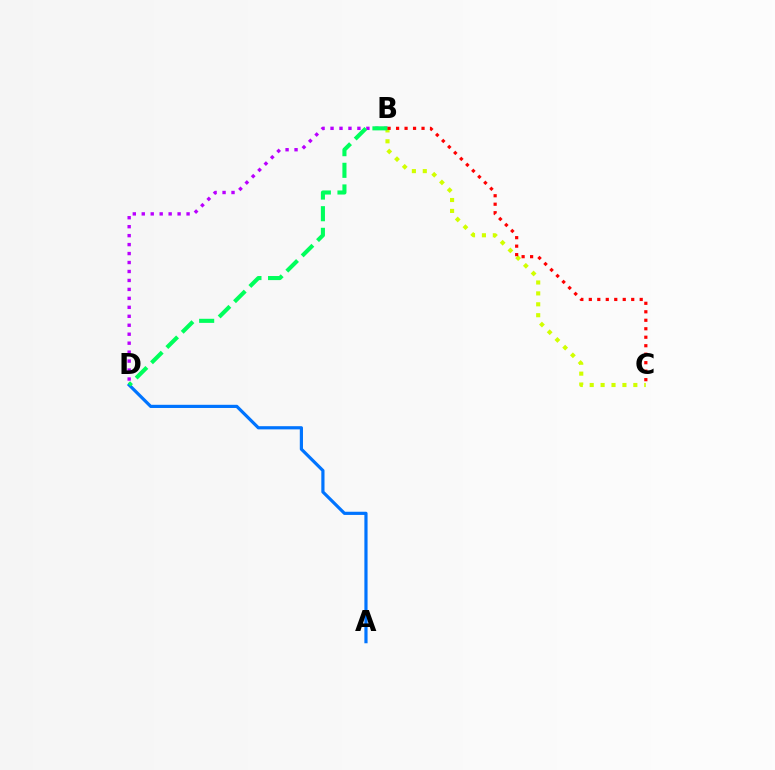{('B', 'D'): [{'color': '#b900ff', 'line_style': 'dotted', 'thickness': 2.43}, {'color': '#00ff5c', 'line_style': 'dashed', 'thickness': 2.94}], ('A', 'D'): [{'color': '#0074ff', 'line_style': 'solid', 'thickness': 2.29}], ('B', 'C'): [{'color': '#d1ff00', 'line_style': 'dotted', 'thickness': 2.96}, {'color': '#ff0000', 'line_style': 'dotted', 'thickness': 2.3}]}